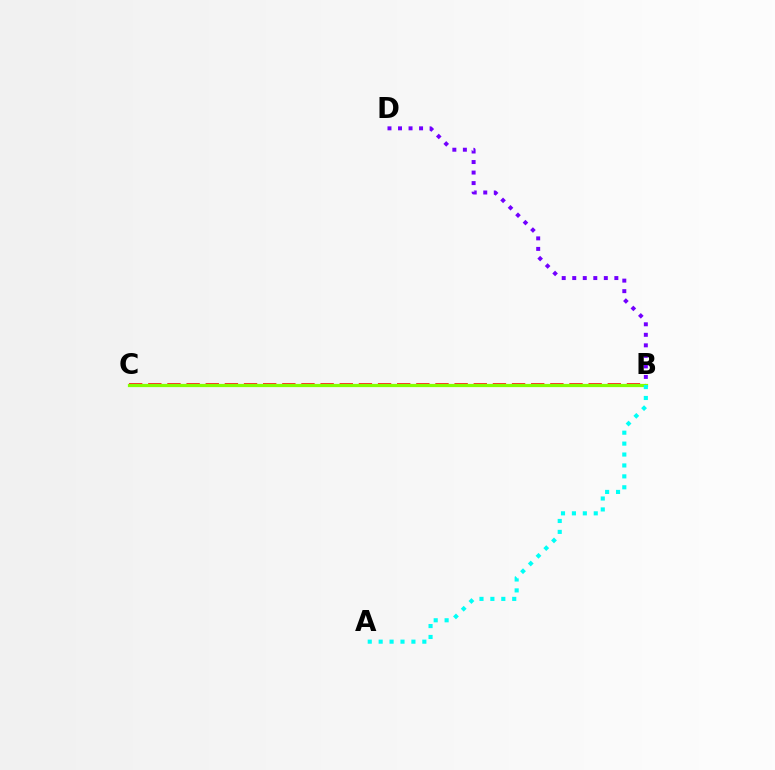{('B', 'C'): [{'color': '#ff0000', 'line_style': 'dashed', 'thickness': 2.6}, {'color': '#84ff00', 'line_style': 'solid', 'thickness': 2.31}], ('A', 'B'): [{'color': '#00fff6', 'line_style': 'dotted', 'thickness': 2.97}], ('B', 'D'): [{'color': '#7200ff', 'line_style': 'dotted', 'thickness': 2.86}]}